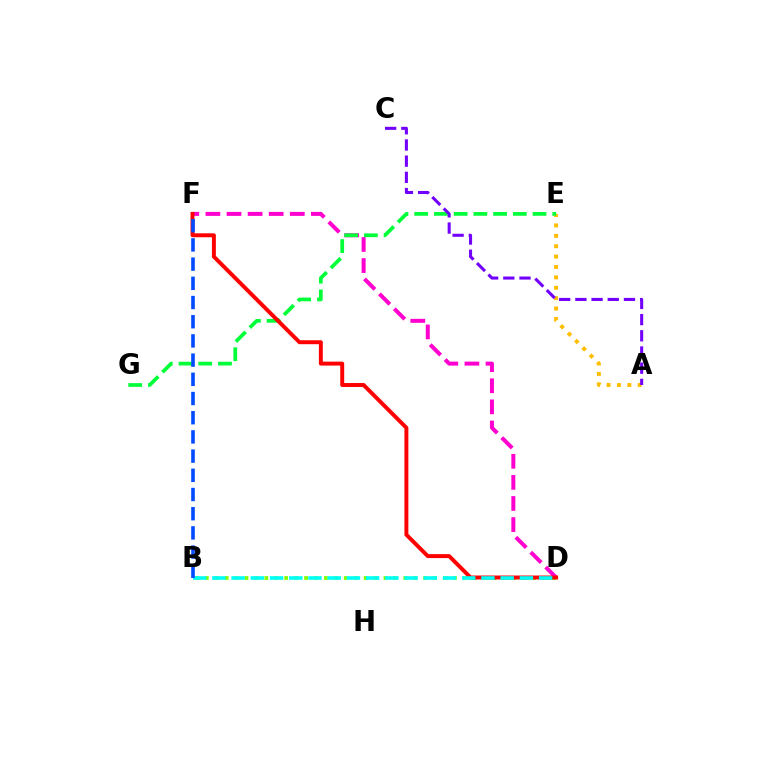{('A', 'E'): [{'color': '#ffbd00', 'line_style': 'dotted', 'thickness': 2.82}], ('D', 'F'): [{'color': '#ff00cf', 'line_style': 'dashed', 'thickness': 2.87}, {'color': '#ff0000', 'line_style': 'solid', 'thickness': 2.84}], ('B', 'D'): [{'color': '#84ff00', 'line_style': 'dotted', 'thickness': 2.7}, {'color': '#00fff6', 'line_style': 'dashed', 'thickness': 2.61}], ('E', 'G'): [{'color': '#00ff39', 'line_style': 'dashed', 'thickness': 2.68}], ('A', 'C'): [{'color': '#7200ff', 'line_style': 'dashed', 'thickness': 2.2}], ('B', 'F'): [{'color': '#004bff', 'line_style': 'dashed', 'thickness': 2.61}]}